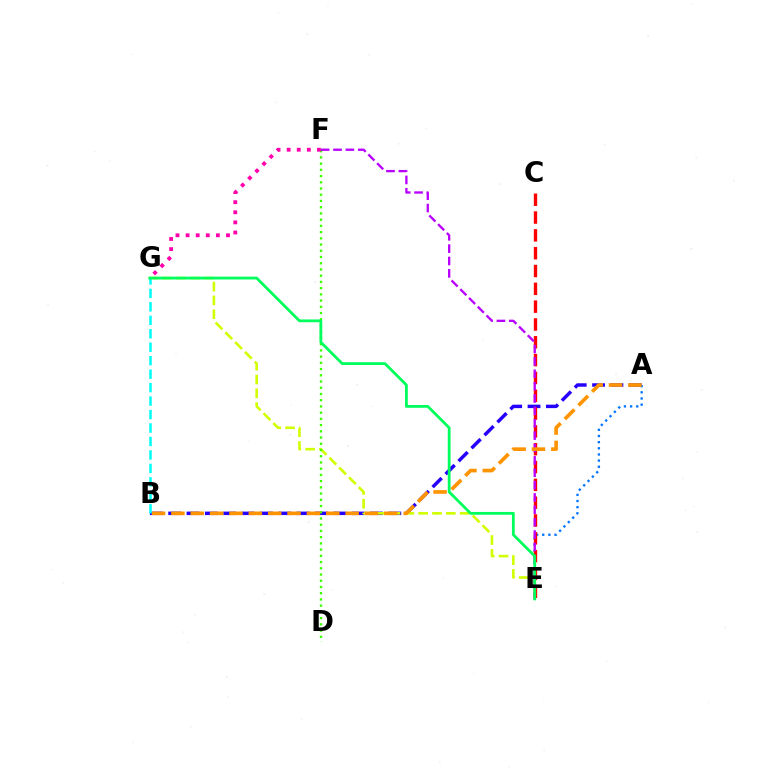{('A', 'B'): [{'color': '#2500ff', 'line_style': 'dashed', 'thickness': 2.49}, {'color': '#ff9400', 'line_style': 'dashed', 'thickness': 2.63}], ('A', 'E'): [{'color': '#0074ff', 'line_style': 'dotted', 'thickness': 1.67}], ('E', 'G'): [{'color': '#d1ff00', 'line_style': 'dashed', 'thickness': 1.88}, {'color': '#00ff5c', 'line_style': 'solid', 'thickness': 2.0}], ('C', 'E'): [{'color': '#ff0000', 'line_style': 'dashed', 'thickness': 2.42}], ('D', 'F'): [{'color': '#3dff00', 'line_style': 'dotted', 'thickness': 1.69}], ('F', 'G'): [{'color': '#ff00ac', 'line_style': 'dotted', 'thickness': 2.74}], ('E', 'F'): [{'color': '#b900ff', 'line_style': 'dashed', 'thickness': 1.68}], ('B', 'G'): [{'color': '#00fff6', 'line_style': 'dashed', 'thickness': 1.83}]}